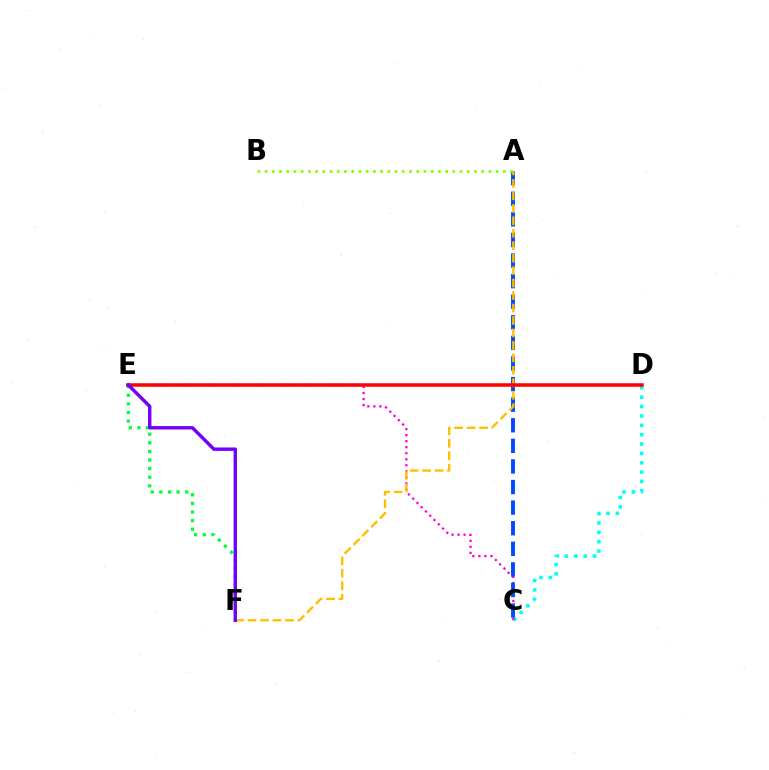{('C', 'D'): [{'color': '#00fff6', 'line_style': 'dotted', 'thickness': 2.54}], ('E', 'F'): [{'color': '#00ff39', 'line_style': 'dotted', 'thickness': 2.34}, {'color': '#7200ff', 'line_style': 'solid', 'thickness': 2.45}], ('C', 'E'): [{'color': '#ff00cf', 'line_style': 'dotted', 'thickness': 1.64}], ('A', 'C'): [{'color': '#004bff', 'line_style': 'dashed', 'thickness': 2.8}], ('A', 'F'): [{'color': '#ffbd00', 'line_style': 'dashed', 'thickness': 1.69}], ('A', 'B'): [{'color': '#84ff00', 'line_style': 'dotted', 'thickness': 1.96}], ('D', 'E'): [{'color': '#ff0000', 'line_style': 'solid', 'thickness': 2.53}]}